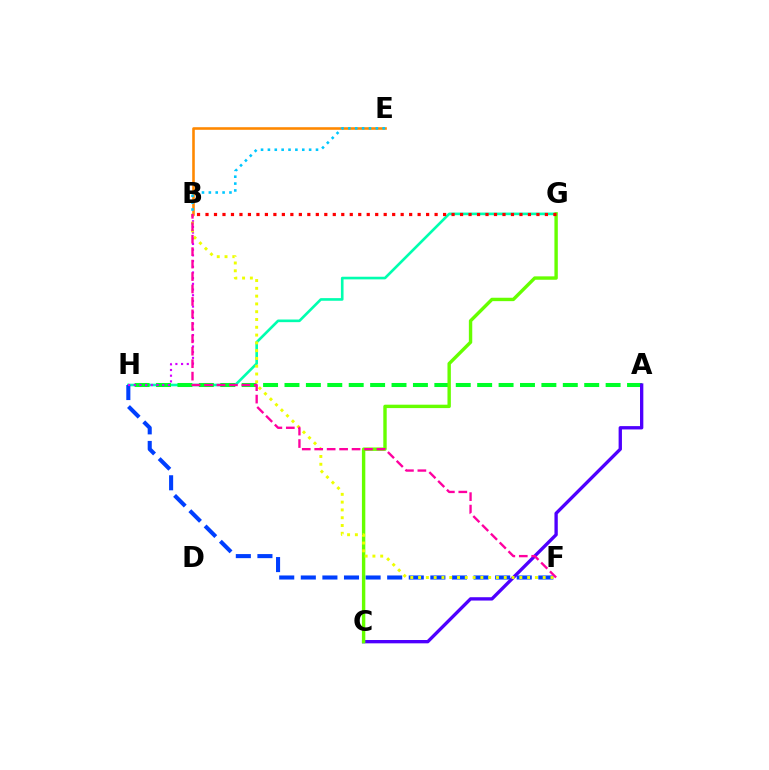{('G', 'H'): [{'color': '#00ffaf', 'line_style': 'solid', 'thickness': 1.9}], ('A', 'H'): [{'color': '#00ff27', 'line_style': 'dashed', 'thickness': 2.91}], ('A', 'C'): [{'color': '#4f00ff', 'line_style': 'solid', 'thickness': 2.4}], ('F', 'H'): [{'color': '#003fff', 'line_style': 'dashed', 'thickness': 2.93}], ('B', 'H'): [{'color': '#d600ff', 'line_style': 'dotted', 'thickness': 1.55}], ('C', 'G'): [{'color': '#66ff00', 'line_style': 'solid', 'thickness': 2.45}], ('B', 'F'): [{'color': '#eeff00', 'line_style': 'dotted', 'thickness': 2.12}, {'color': '#ff00a0', 'line_style': 'dashed', 'thickness': 1.69}], ('B', 'E'): [{'color': '#ff8800', 'line_style': 'solid', 'thickness': 1.87}, {'color': '#00c7ff', 'line_style': 'dotted', 'thickness': 1.87}], ('B', 'G'): [{'color': '#ff0000', 'line_style': 'dotted', 'thickness': 2.31}]}